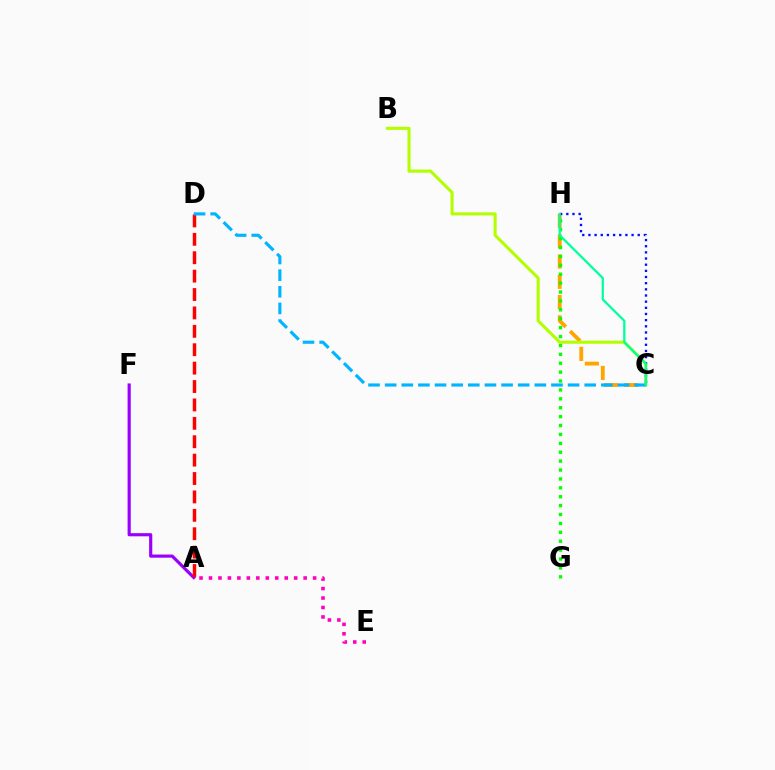{('C', 'H'): [{'color': '#ffa500', 'line_style': 'dashed', 'thickness': 2.75}, {'color': '#0010ff', 'line_style': 'dotted', 'thickness': 1.67}, {'color': '#00ff9d', 'line_style': 'solid', 'thickness': 1.63}], ('G', 'H'): [{'color': '#08ff00', 'line_style': 'dotted', 'thickness': 2.42}], ('A', 'E'): [{'color': '#ff00bd', 'line_style': 'dotted', 'thickness': 2.57}], ('B', 'C'): [{'color': '#b3ff00', 'line_style': 'solid', 'thickness': 2.22}], ('A', 'F'): [{'color': '#9b00ff', 'line_style': 'solid', 'thickness': 2.28}], ('A', 'D'): [{'color': '#ff0000', 'line_style': 'dashed', 'thickness': 2.5}], ('C', 'D'): [{'color': '#00b5ff', 'line_style': 'dashed', 'thickness': 2.26}]}